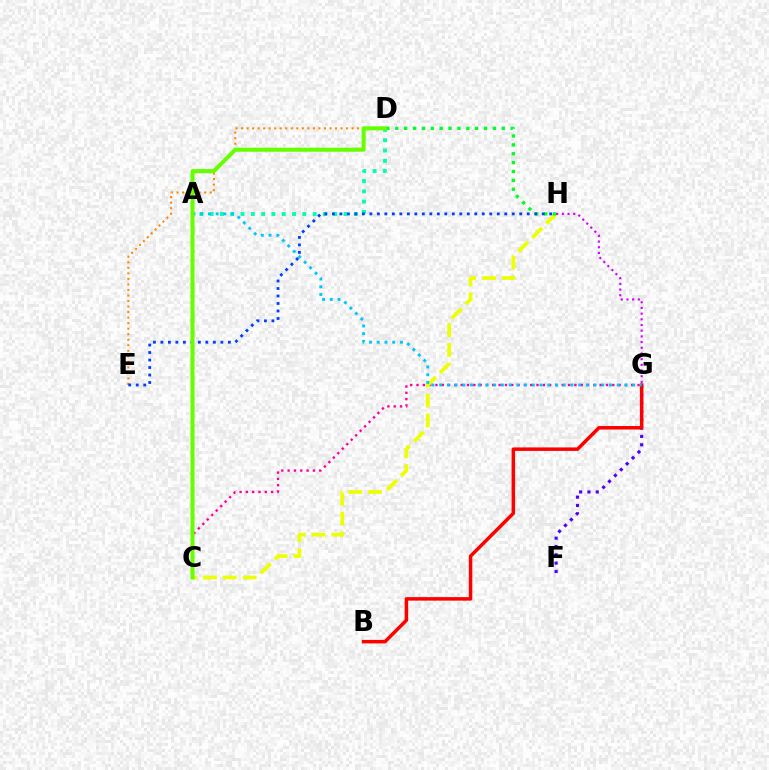{('F', 'G'): [{'color': '#4f00ff', 'line_style': 'dotted', 'thickness': 2.26}], ('C', 'G'): [{'color': '#ff00a0', 'line_style': 'dotted', 'thickness': 1.72}], ('C', 'H'): [{'color': '#eeff00', 'line_style': 'dashed', 'thickness': 2.7}], ('D', 'E'): [{'color': '#ff8800', 'line_style': 'dotted', 'thickness': 1.5}], ('A', 'D'): [{'color': '#00ffaf', 'line_style': 'dotted', 'thickness': 2.8}], ('B', 'G'): [{'color': '#ff0000', 'line_style': 'solid', 'thickness': 2.52}], ('D', 'H'): [{'color': '#00ff27', 'line_style': 'dotted', 'thickness': 2.41}], ('A', 'G'): [{'color': '#00c7ff', 'line_style': 'dotted', 'thickness': 2.1}], ('G', 'H'): [{'color': '#d600ff', 'line_style': 'dotted', 'thickness': 1.54}], ('E', 'H'): [{'color': '#003fff', 'line_style': 'dotted', 'thickness': 2.04}], ('C', 'D'): [{'color': '#66ff00', 'line_style': 'solid', 'thickness': 2.92}]}